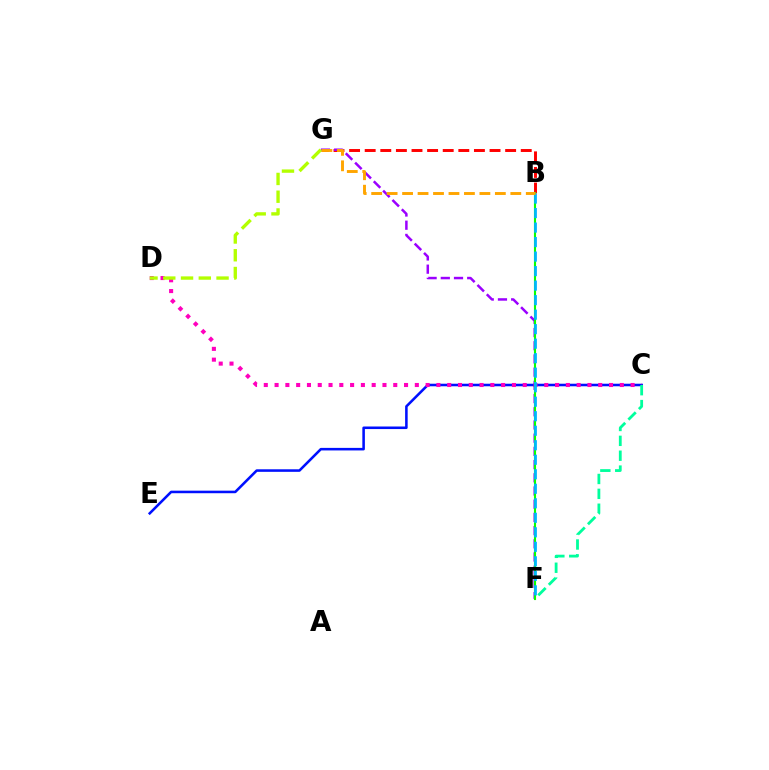{('B', 'G'): [{'color': '#ff0000', 'line_style': 'dashed', 'thickness': 2.12}, {'color': '#ffa500', 'line_style': 'dashed', 'thickness': 2.1}], ('F', 'G'): [{'color': '#9b00ff', 'line_style': 'dashed', 'thickness': 1.79}], ('C', 'E'): [{'color': '#0010ff', 'line_style': 'solid', 'thickness': 1.84}], ('C', 'D'): [{'color': '#ff00bd', 'line_style': 'dotted', 'thickness': 2.93}], ('C', 'F'): [{'color': '#00ff9d', 'line_style': 'dashed', 'thickness': 2.02}], ('B', 'F'): [{'color': '#08ff00', 'line_style': 'solid', 'thickness': 1.52}, {'color': '#00b5ff', 'line_style': 'dashed', 'thickness': 1.97}], ('D', 'G'): [{'color': '#b3ff00', 'line_style': 'dashed', 'thickness': 2.41}]}